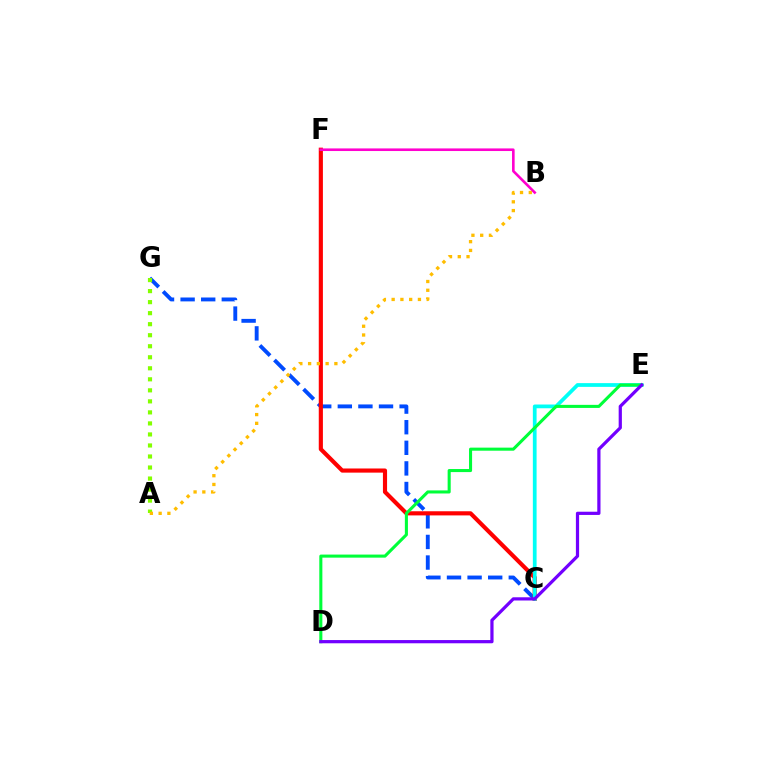{('C', 'G'): [{'color': '#004bff', 'line_style': 'dashed', 'thickness': 2.8}], ('A', 'G'): [{'color': '#84ff00', 'line_style': 'dotted', 'thickness': 3.0}], ('C', 'F'): [{'color': '#ff0000', 'line_style': 'solid', 'thickness': 2.98}], ('C', 'E'): [{'color': '#00fff6', 'line_style': 'solid', 'thickness': 2.7}], ('B', 'F'): [{'color': '#ff00cf', 'line_style': 'solid', 'thickness': 1.88}], ('D', 'E'): [{'color': '#00ff39', 'line_style': 'solid', 'thickness': 2.21}, {'color': '#7200ff', 'line_style': 'solid', 'thickness': 2.32}], ('A', 'B'): [{'color': '#ffbd00', 'line_style': 'dotted', 'thickness': 2.38}]}